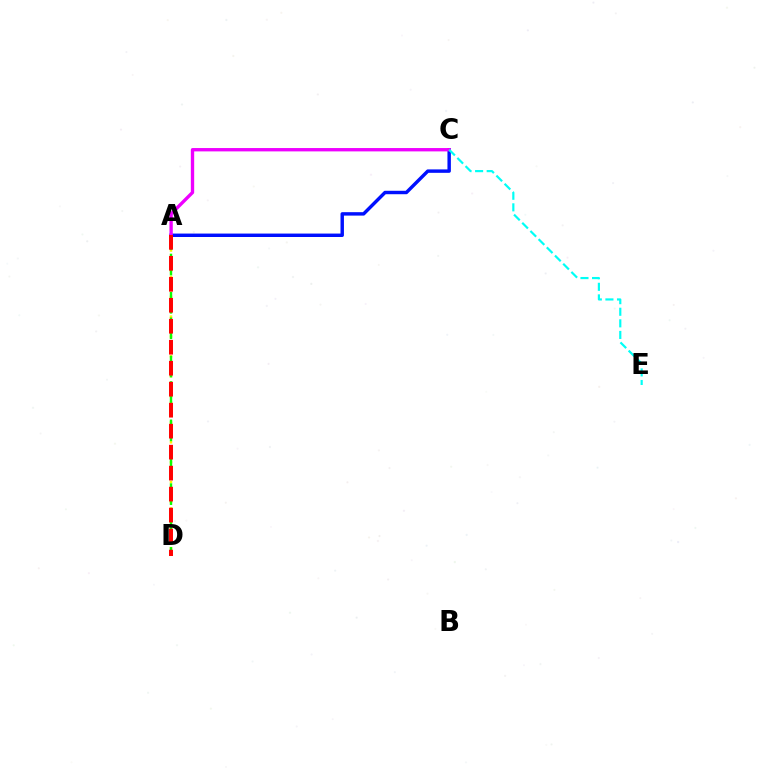{('A', 'C'): [{'color': '#0010ff', 'line_style': 'solid', 'thickness': 2.47}, {'color': '#ee00ff', 'line_style': 'solid', 'thickness': 2.41}], ('A', 'D'): [{'color': '#fcf500', 'line_style': 'dotted', 'thickness': 1.8}, {'color': '#08ff00', 'line_style': 'dashed', 'thickness': 1.73}, {'color': '#ff0000', 'line_style': 'dashed', 'thickness': 2.85}], ('C', 'E'): [{'color': '#00fff6', 'line_style': 'dashed', 'thickness': 1.57}]}